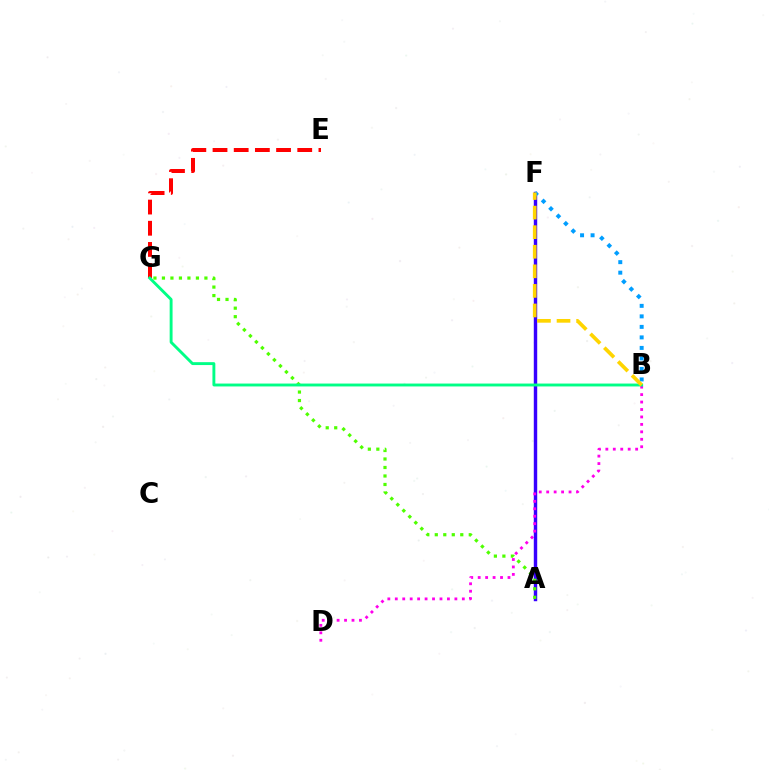{('A', 'F'): [{'color': '#3700ff', 'line_style': 'solid', 'thickness': 2.46}], ('E', 'G'): [{'color': '#ff0000', 'line_style': 'dashed', 'thickness': 2.88}], ('B', 'F'): [{'color': '#009eff', 'line_style': 'dotted', 'thickness': 2.86}, {'color': '#ffd500', 'line_style': 'dashed', 'thickness': 2.66}], ('B', 'D'): [{'color': '#ff00ed', 'line_style': 'dotted', 'thickness': 2.02}], ('A', 'G'): [{'color': '#4fff00', 'line_style': 'dotted', 'thickness': 2.31}], ('B', 'G'): [{'color': '#00ff86', 'line_style': 'solid', 'thickness': 2.08}]}